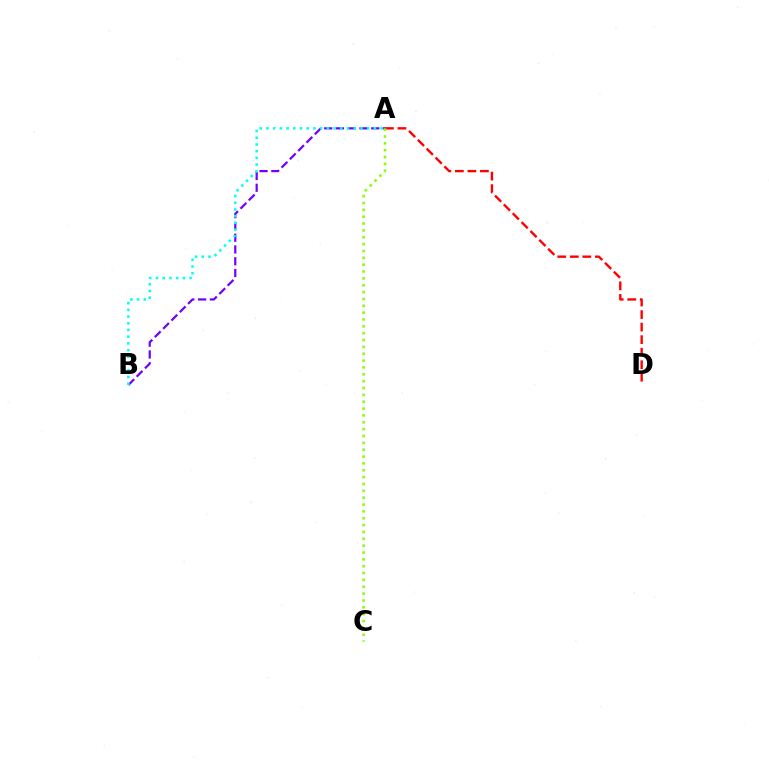{('A', 'B'): [{'color': '#7200ff', 'line_style': 'dashed', 'thickness': 1.6}, {'color': '#00fff6', 'line_style': 'dotted', 'thickness': 1.82}], ('A', 'D'): [{'color': '#ff0000', 'line_style': 'dashed', 'thickness': 1.7}], ('A', 'C'): [{'color': '#84ff00', 'line_style': 'dotted', 'thickness': 1.86}]}